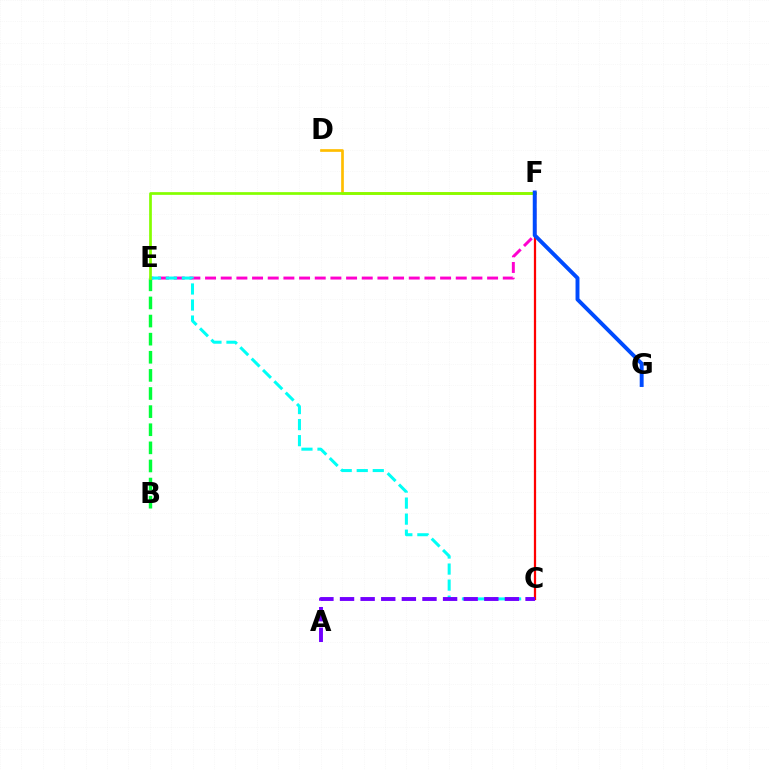{('D', 'F'): [{'color': '#ffbd00', 'line_style': 'solid', 'thickness': 1.94}], ('B', 'E'): [{'color': '#00ff39', 'line_style': 'dashed', 'thickness': 2.46}], ('E', 'F'): [{'color': '#ff00cf', 'line_style': 'dashed', 'thickness': 2.13}, {'color': '#84ff00', 'line_style': 'solid', 'thickness': 1.96}], ('C', 'E'): [{'color': '#00fff6', 'line_style': 'dashed', 'thickness': 2.18}], ('C', 'F'): [{'color': '#ff0000', 'line_style': 'solid', 'thickness': 1.62}], ('F', 'G'): [{'color': '#004bff', 'line_style': 'solid', 'thickness': 2.82}], ('A', 'C'): [{'color': '#7200ff', 'line_style': 'dashed', 'thickness': 2.8}]}